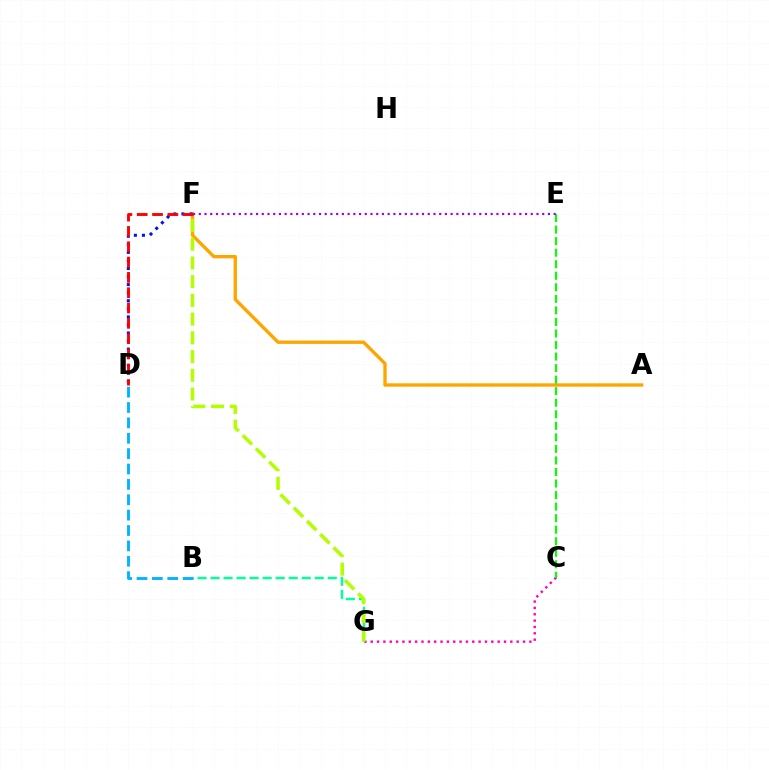{('C', 'G'): [{'color': '#ff00bd', 'line_style': 'dotted', 'thickness': 1.72}], ('A', 'F'): [{'color': '#ffa500', 'line_style': 'solid', 'thickness': 2.41}], ('B', 'G'): [{'color': '#00ff9d', 'line_style': 'dashed', 'thickness': 1.77}], ('F', 'G'): [{'color': '#b3ff00', 'line_style': 'dashed', 'thickness': 2.54}], ('D', 'F'): [{'color': '#0010ff', 'line_style': 'dotted', 'thickness': 2.19}, {'color': '#ff0000', 'line_style': 'dashed', 'thickness': 2.08}], ('C', 'E'): [{'color': '#08ff00', 'line_style': 'dashed', 'thickness': 1.57}], ('E', 'F'): [{'color': '#9b00ff', 'line_style': 'dotted', 'thickness': 1.56}], ('B', 'D'): [{'color': '#00b5ff', 'line_style': 'dashed', 'thickness': 2.09}]}